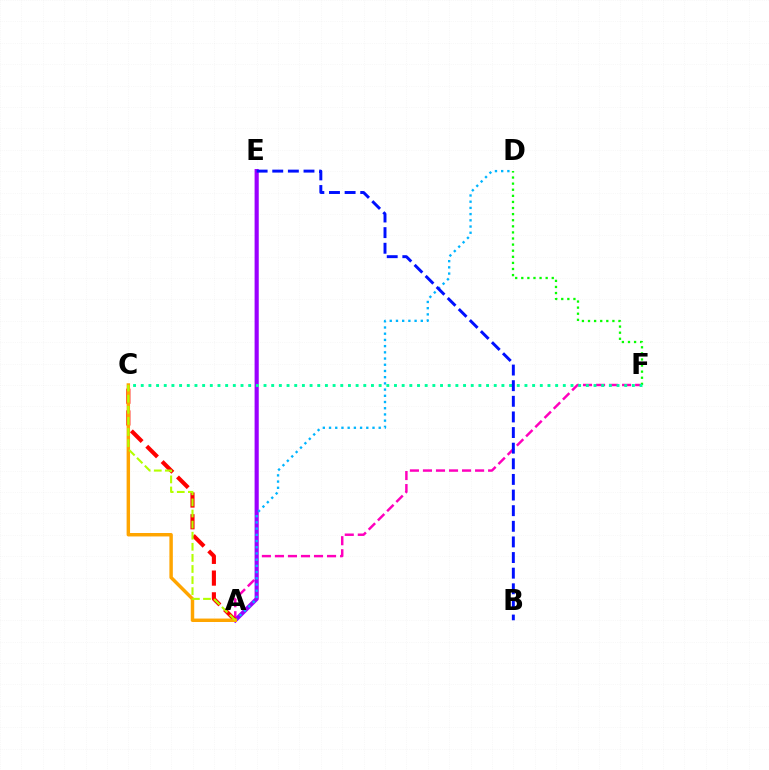{('A', 'F'): [{'color': '#ff00bd', 'line_style': 'dashed', 'thickness': 1.77}], ('A', 'E'): [{'color': '#9b00ff', 'line_style': 'solid', 'thickness': 2.99}], ('A', 'D'): [{'color': '#00b5ff', 'line_style': 'dotted', 'thickness': 1.69}], ('D', 'F'): [{'color': '#08ff00', 'line_style': 'dotted', 'thickness': 1.66}], ('A', 'C'): [{'color': '#ff0000', 'line_style': 'dashed', 'thickness': 2.95}, {'color': '#ffa500', 'line_style': 'solid', 'thickness': 2.48}, {'color': '#b3ff00', 'line_style': 'dashed', 'thickness': 1.51}], ('C', 'F'): [{'color': '#00ff9d', 'line_style': 'dotted', 'thickness': 2.09}], ('B', 'E'): [{'color': '#0010ff', 'line_style': 'dashed', 'thickness': 2.12}]}